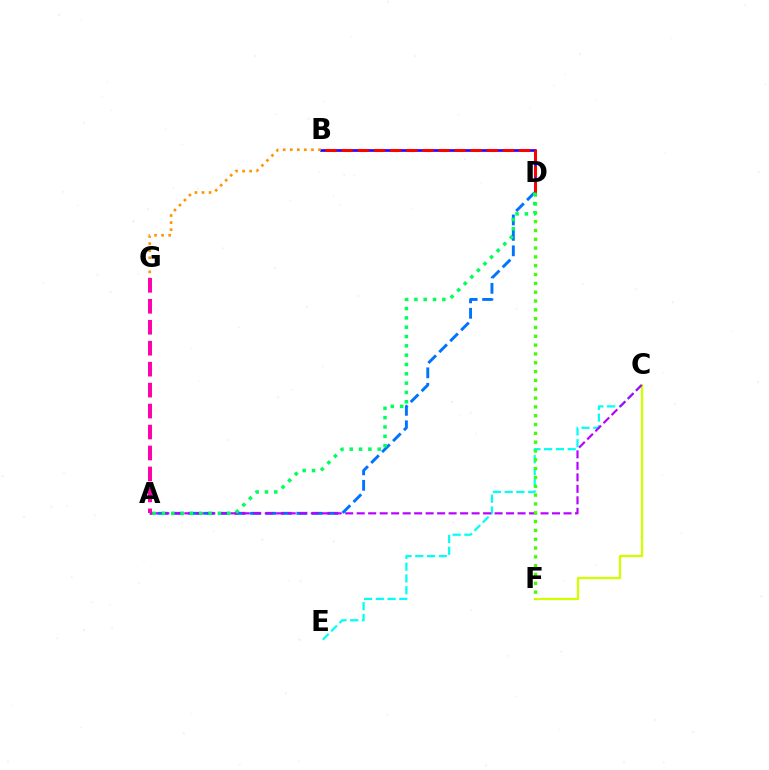{('C', 'E'): [{'color': '#00fff6', 'line_style': 'dashed', 'thickness': 1.6}], ('A', 'D'): [{'color': '#0074ff', 'line_style': 'dashed', 'thickness': 2.1}, {'color': '#00ff5c', 'line_style': 'dotted', 'thickness': 2.53}], ('B', 'D'): [{'color': '#2500ff', 'line_style': 'solid', 'thickness': 1.92}, {'color': '#ff0000', 'line_style': 'dashed', 'thickness': 2.19}], ('C', 'F'): [{'color': '#d1ff00', 'line_style': 'solid', 'thickness': 1.64}], ('B', 'G'): [{'color': '#ff9400', 'line_style': 'dotted', 'thickness': 1.92}], ('A', 'C'): [{'color': '#b900ff', 'line_style': 'dashed', 'thickness': 1.56}], ('A', 'G'): [{'color': '#ff00ac', 'line_style': 'dashed', 'thickness': 2.85}], ('D', 'F'): [{'color': '#3dff00', 'line_style': 'dotted', 'thickness': 2.4}]}